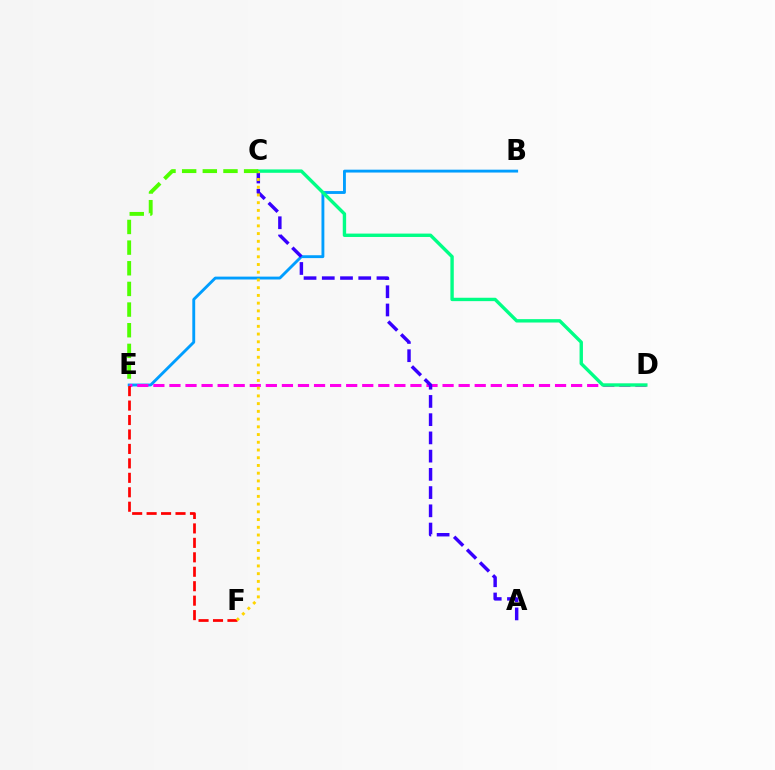{('B', 'E'): [{'color': '#009eff', 'line_style': 'solid', 'thickness': 2.06}], ('D', 'E'): [{'color': '#ff00ed', 'line_style': 'dashed', 'thickness': 2.18}], ('A', 'C'): [{'color': '#3700ff', 'line_style': 'dashed', 'thickness': 2.48}], ('C', 'D'): [{'color': '#00ff86', 'line_style': 'solid', 'thickness': 2.44}], ('E', 'F'): [{'color': '#ff0000', 'line_style': 'dashed', 'thickness': 1.96}], ('C', 'F'): [{'color': '#ffd500', 'line_style': 'dotted', 'thickness': 2.1}], ('C', 'E'): [{'color': '#4fff00', 'line_style': 'dashed', 'thickness': 2.81}]}